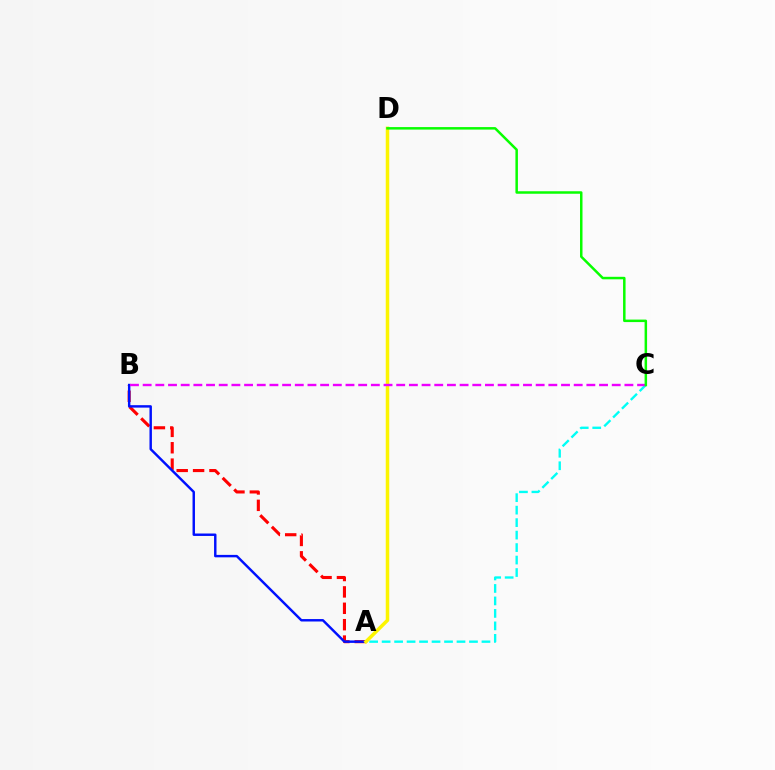{('A', 'C'): [{'color': '#00fff6', 'line_style': 'dashed', 'thickness': 1.7}], ('A', 'B'): [{'color': '#ff0000', 'line_style': 'dashed', 'thickness': 2.23}, {'color': '#0010ff', 'line_style': 'solid', 'thickness': 1.76}], ('A', 'D'): [{'color': '#fcf500', 'line_style': 'solid', 'thickness': 2.52}], ('B', 'C'): [{'color': '#ee00ff', 'line_style': 'dashed', 'thickness': 1.72}], ('C', 'D'): [{'color': '#08ff00', 'line_style': 'solid', 'thickness': 1.8}]}